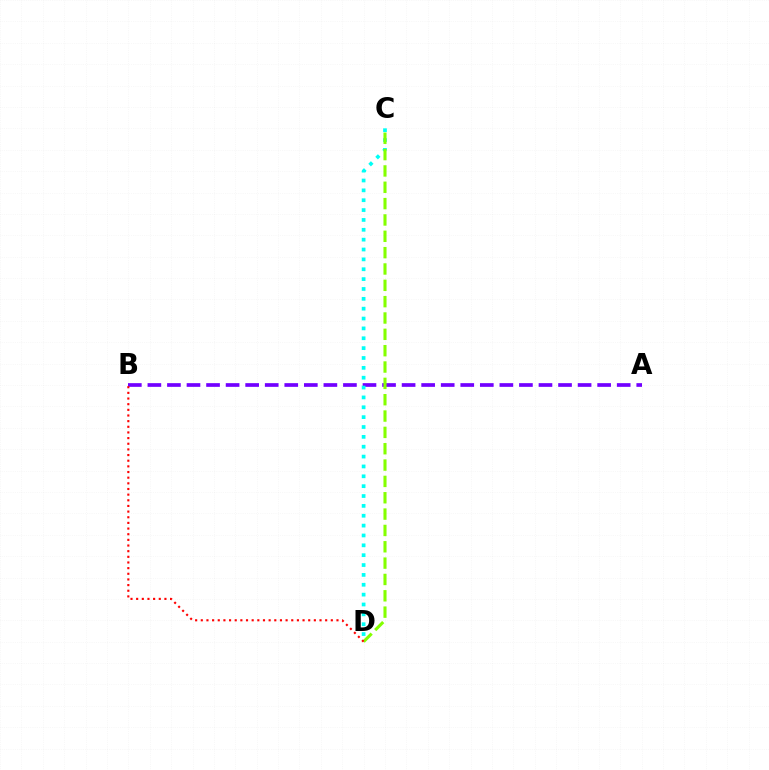{('A', 'B'): [{'color': '#7200ff', 'line_style': 'dashed', 'thickness': 2.66}], ('C', 'D'): [{'color': '#00fff6', 'line_style': 'dotted', 'thickness': 2.68}, {'color': '#84ff00', 'line_style': 'dashed', 'thickness': 2.22}], ('B', 'D'): [{'color': '#ff0000', 'line_style': 'dotted', 'thickness': 1.54}]}